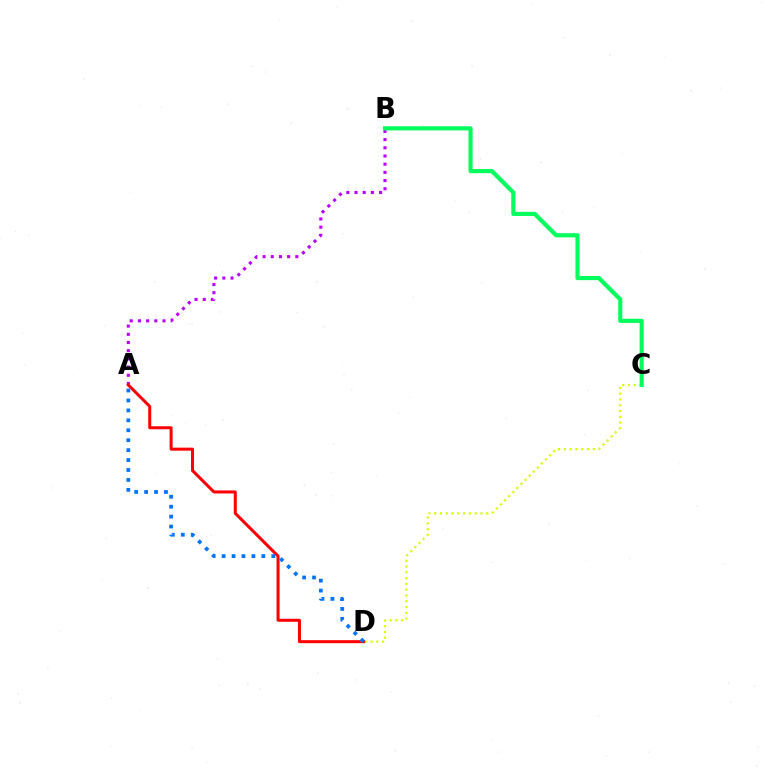{('C', 'D'): [{'color': '#d1ff00', 'line_style': 'dotted', 'thickness': 1.57}], ('A', 'B'): [{'color': '#b900ff', 'line_style': 'dotted', 'thickness': 2.22}], ('A', 'D'): [{'color': '#ff0000', 'line_style': 'solid', 'thickness': 2.17}, {'color': '#0074ff', 'line_style': 'dotted', 'thickness': 2.7}], ('B', 'C'): [{'color': '#00ff5c', 'line_style': 'solid', 'thickness': 2.98}]}